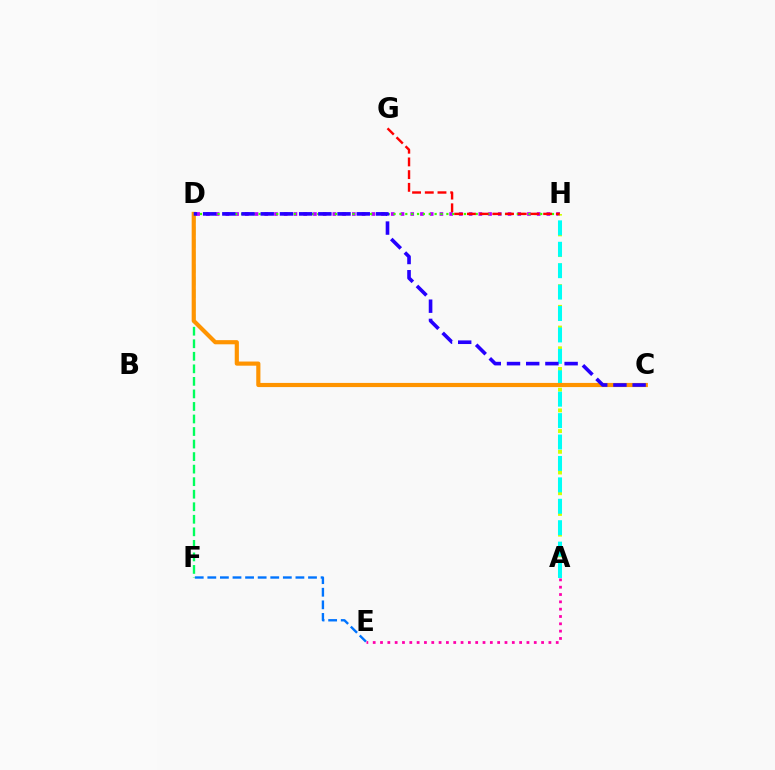{('D', 'H'): [{'color': '#b900ff', 'line_style': 'dotted', 'thickness': 2.64}, {'color': '#3dff00', 'line_style': 'dotted', 'thickness': 1.59}], ('E', 'F'): [{'color': '#0074ff', 'line_style': 'dashed', 'thickness': 1.71}], ('A', 'H'): [{'color': '#d1ff00', 'line_style': 'dotted', 'thickness': 2.81}, {'color': '#00fff6', 'line_style': 'dashed', 'thickness': 2.91}], ('D', 'F'): [{'color': '#00ff5c', 'line_style': 'dashed', 'thickness': 1.7}], ('A', 'E'): [{'color': '#ff00ac', 'line_style': 'dotted', 'thickness': 1.99}], ('C', 'D'): [{'color': '#ff9400', 'line_style': 'solid', 'thickness': 2.99}, {'color': '#2500ff', 'line_style': 'dashed', 'thickness': 2.61}], ('G', 'H'): [{'color': '#ff0000', 'line_style': 'dashed', 'thickness': 1.73}]}